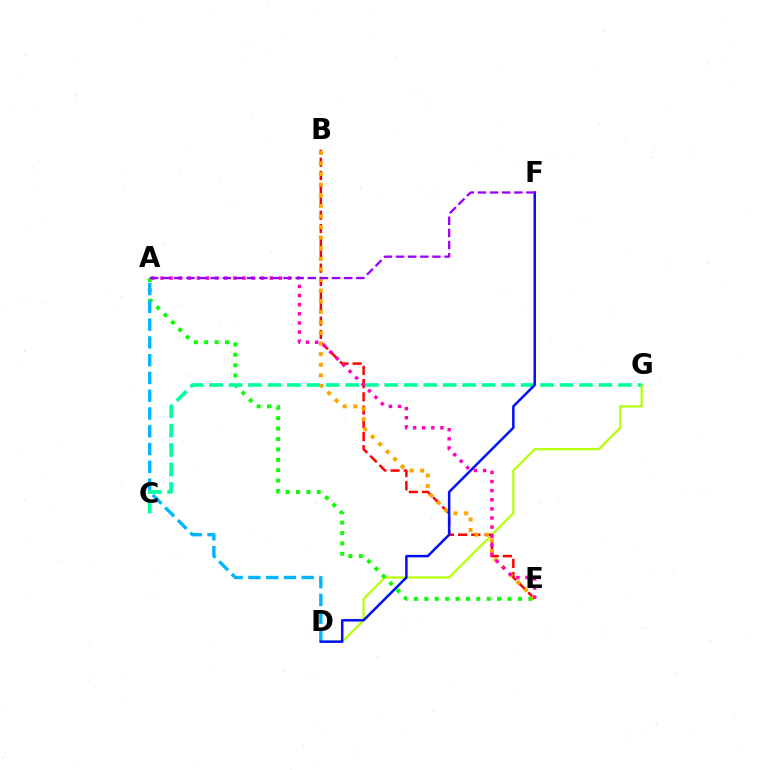{('D', 'G'): [{'color': '#b3ff00', 'line_style': 'solid', 'thickness': 1.57}], ('B', 'E'): [{'color': '#ff0000', 'line_style': 'dashed', 'thickness': 1.8}, {'color': '#ffa500', 'line_style': 'dotted', 'thickness': 2.88}], ('A', 'E'): [{'color': '#08ff00', 'line_style': 'dotted', 'thickness': 2.83}, {'color': '#ff00bd', 'line_style': 'dotted', 'thickness': 2.48}], ('A', 'D'): [{'color': '#00b5ff', 'line_style': 'dashed', 'thickness': 2.41}], ('C', 'G'): [{'color': '#00ff9d', 'line_style': 'dashed', 'thickness': 2.65}], ('D', 'F'): [{'color': '#0010ff', 'line_style': 'solid', 'thickness': 1.8}], ('A', 'F'): [{'color': '#9b00ff', 'line_style': 'dashed', 'thickness': 1.65}]}